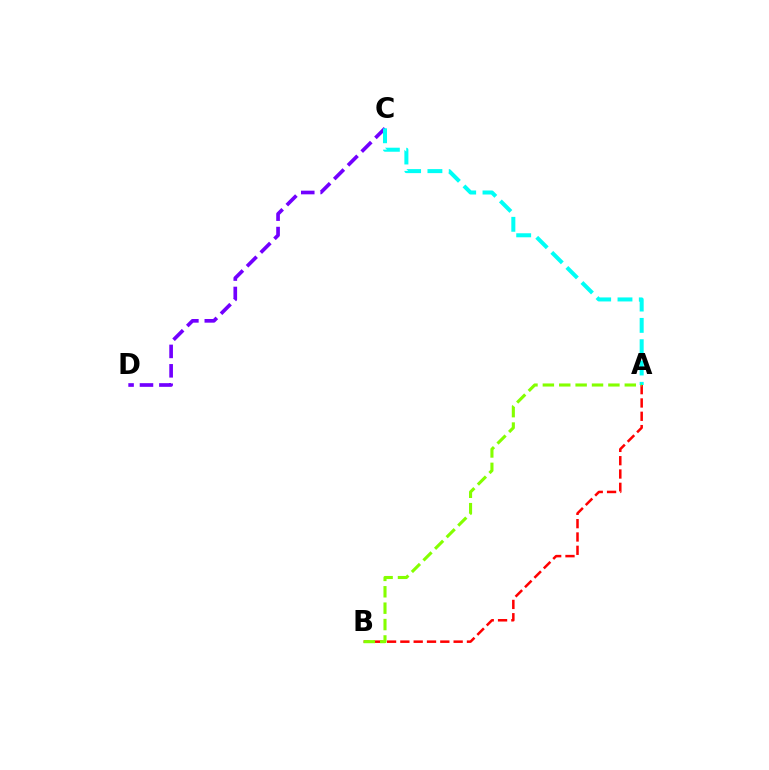{('C', 'D'): [{'color': '#7200ff', 'line_style': 'dashed', 'thickness': 2.64}], ('A', 'B'): [{'color': '#ff0000', 'line_style': 'dashed', 'thickness': 1.81}, {'color': '#84ff00', 'line_style': 'dashed', 'thickness': 2.23}], ('A', 'C'): [{'color': '#00fff6', 'line_style': 'dashed', 'thickness': 2.9}]}